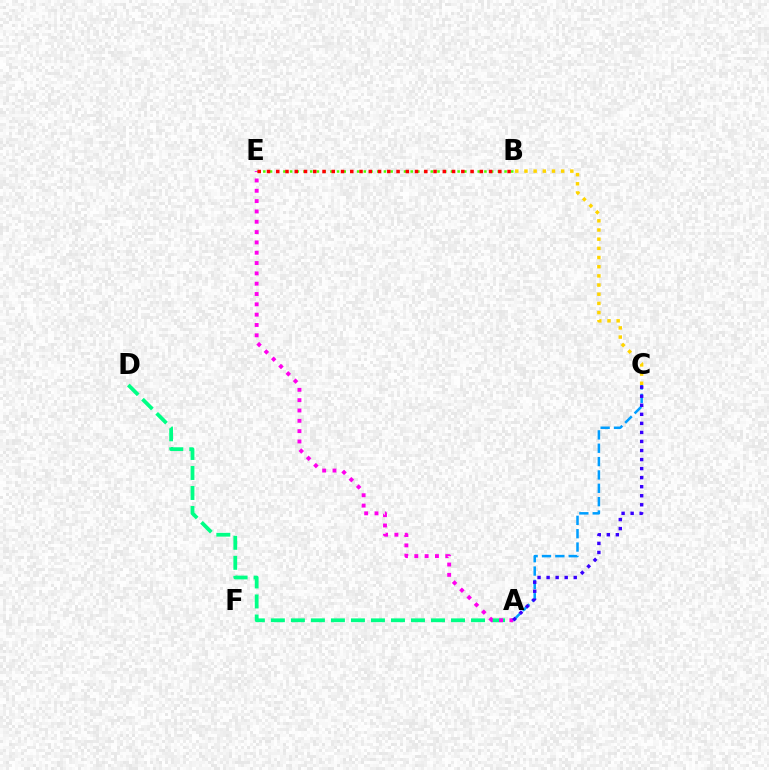{('B', 'C'): [{'color': '#ffd500', 'line_style': 'dotted', 'thickness': 2.49}], ('A', 'D'): [{'color': '#00ff86', 'line_style': 'dashed', 'thickness': 2.72}], ('A', 'E'): [{'color': '#ff00ed', 'line_style': 'dotted', 'thickness': 2.8}], ('A', 'C'): [{'color': '#009eff', 'line_style': 'dashed', 'thickness': 1.81}, {'color': '#3700ff', 'line_style': 'dotted', 'thickness': 2.46}], ('B', 'E'): [{'color': '#4fff00', 'line_style': 'dotted', 'thickness': 1.82}, {'color': '#ff0000', 'line_style': 'dotted', 'thickness': 2.51}]}